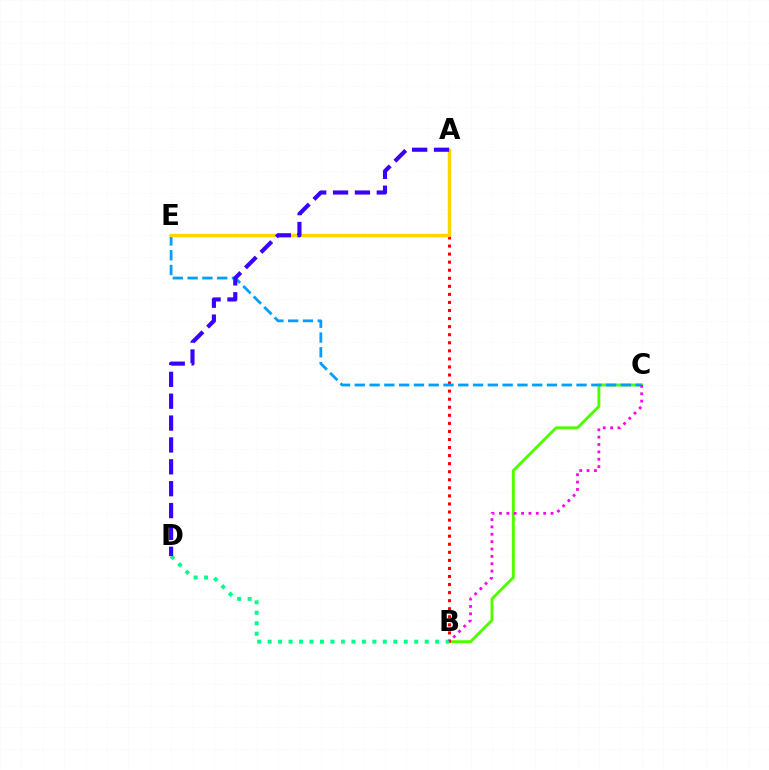{('B', 'C'): [{'color': '#4fff00', 'line_style': 'solid', 'thickness': 2.09}, {'color': '#ff00ed', 'line_style': 'dotted', 'thickness': 2.0}], ('A', 'B'): [{'color': '#ff0000', 'line_style': 'dotted', 'thickness': 2.19}], ('C', 'E'): [{'color': '#009eff', 'line_style': 'dashed', 'thickness': 2.01}], ('B', 'D'): [{'color': '#00ff86', 'line_style': 'dotted', 'thickness': 2.84}], ('A', 'E'): [{'color': '#ffd500', 'line_style': 'solid', 'thickness': 2.43}], ('A', 'D'): [{'color': '#3700ff', 'line_style': 'dashed', 'thickness': 2.97}]}